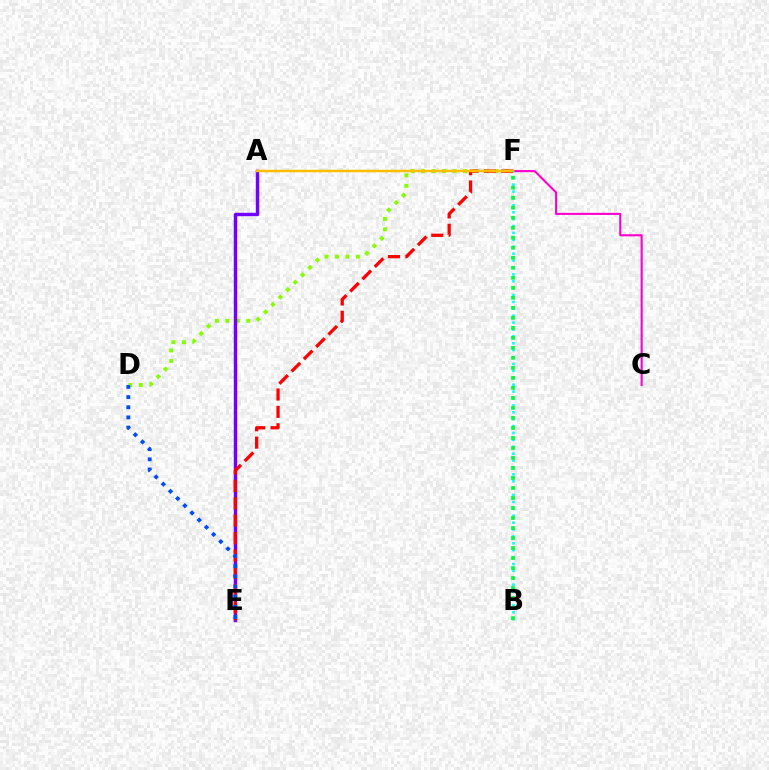{('D', 'F'): [{'color': '#84ff00', 'line_style': 'dotted', 'thickness': 2.85}], ('C', 'F'): [{'color': '#ff00cf', 'line_style': 'solid', 'thickness': 1.52}], ('A', 'E'): [{'color': '#7200ff', 'line_style': 'solid', 'thickness': 2.46}], ('E', 'F'): [{'color': '#ff0000', 'line_style': 'dashed', 'thickness': 2.36}], ('A', 'F'): [{'color': '#ffbd00', 'line_style': 'solid', 'thickness': 1.8}], ('D', 'E'): [{'color': '#004bff', 'line_style': 'dotted', 'thickness': 2.76}], ('B', 'F'): [{'color': '#00fff6', 'line_style': 'dotted', 'thickness': 1.87}, {'color': '#00ff39', 'line_style': 'dotted', 'thickness': 2.72}]}